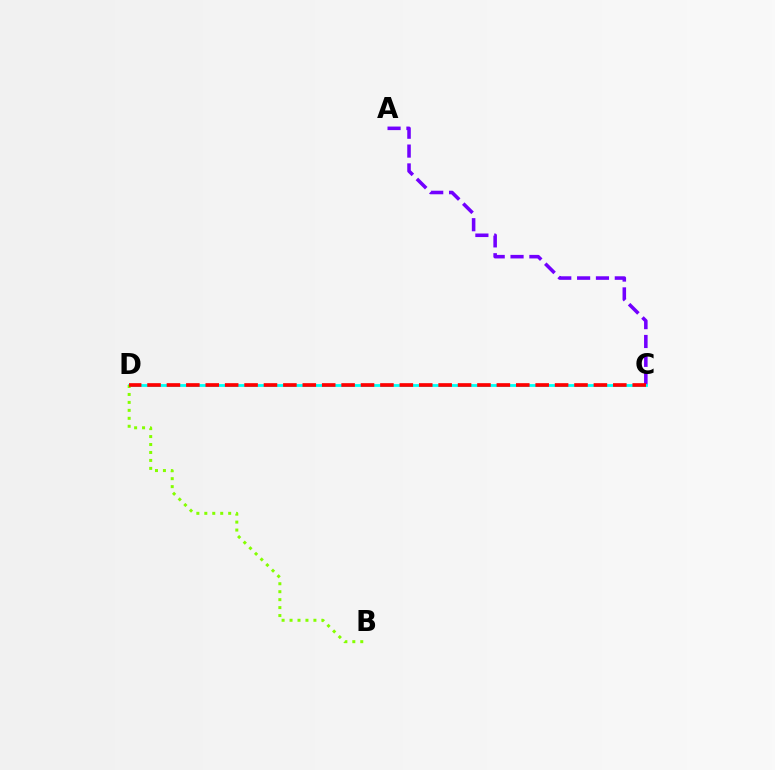{('A', 'C'): [{'color': '#7200ff', 'line_style': 'dashed', 'thickness': 2.56}], ('C', 'D'): [{'color': '#00fff6', 'line_style': 'solid', 'thickness': 2.01}, {'color': '#ff0000', 'line_style': 'dashed', 'thickness': 2.64}], ('B', 'D'): [{'color': '#84ff00', 'line_style': 'dotted', 'thickness': 2.16}]}